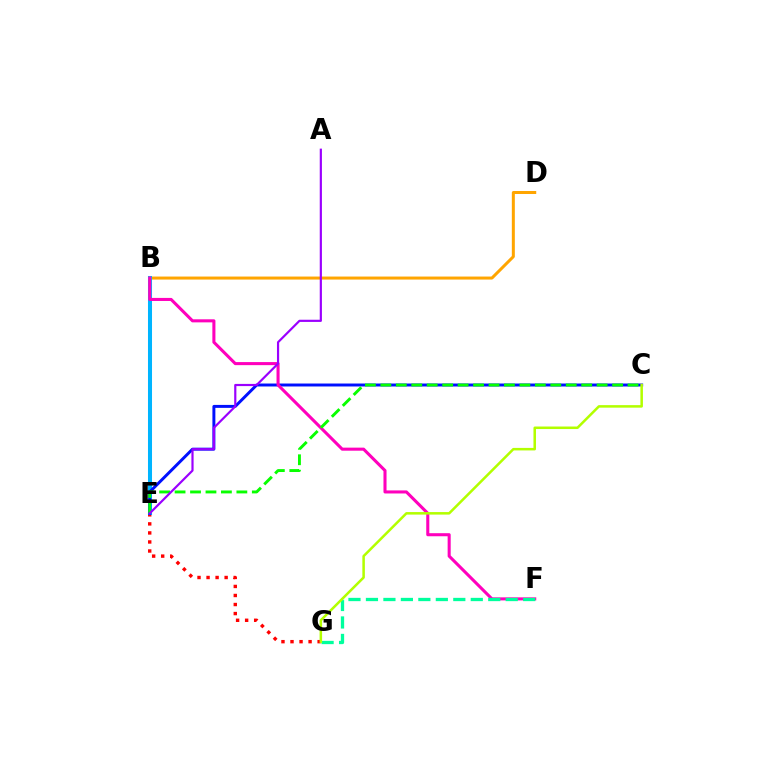{('B', 'G'): [{'color': '#ff0000', 'line_style': 'dotted', 'thickness': 2.46}], ('B', 'D'): [{'color': '#ffa500', 'line_style': 'solid', 'thickness': 2.16}], ('B', 'E'): [{'color': '#00b5ff', 'line_style': 'solid', 'thickness': 2.9}], ('C', 'E'): [{'color': '#0010ff', 'line_style': 'solid', 'thickness': 2.13}, {'color': '#08ff00', 'line_style': 'dashed', 'thickness': 2.1}], ('B', 'F'): [{'color': '#ff00bd', 'line_style': 'solid', 'thickness': 2.21}], ('F', 'G'): [{'color': '#00ff9d', 'line_style': 'dashed', 'thickness': 2.37}], ('A', 'E'): [{'color': '#9b00ff', 'line_style': 'solid', 'thickness': 1.57}], ('C', 'G'): [{'color': '#b3ff00', 'line_style': 'solid', 'thickness': 1.82}]}